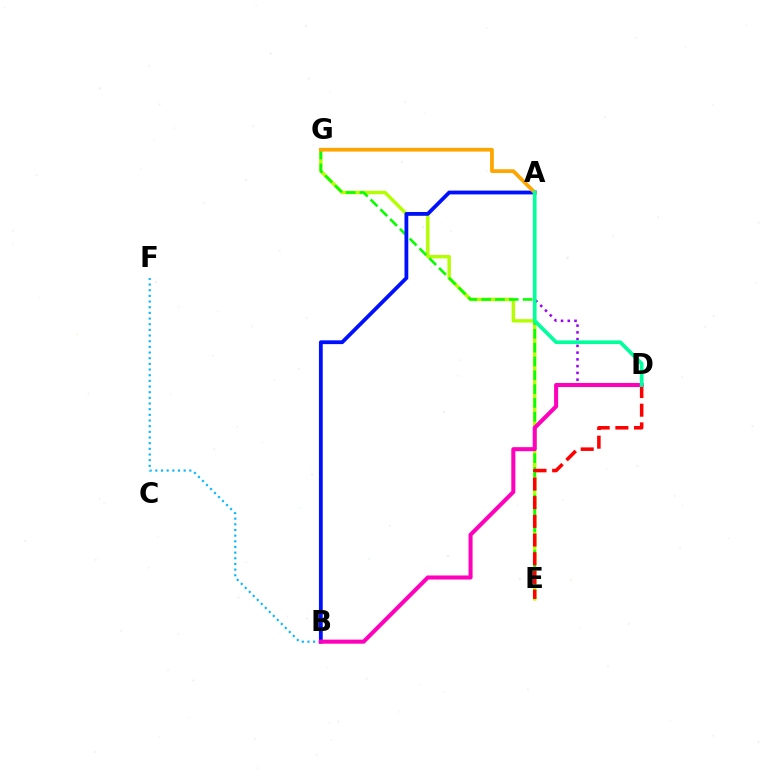{('E', 'G'): [{'color': '#b3ff00', 'line_style': 'solid', 'thickness': 2.45}, {'color': '#08ff00', 'line_style': 'dashed', 'thickness': 1.88}], ('A', 'D'): [{'color': '#9b00ff', 'line_style': 'dotted', 'thickness': 1.84}, {'color': '#00ff9d', 'line_style': 'solid', 'thickness': 2.65}], ('D', 'E'): [{'color': '#ff0000', 'line_style': 'dashed', 'thickness': 2.54}], ('B', 'F'): [{'color': '#00b5ff', 'line_style': 'dotted', 'thickness': 1.54}], ('A', 'B'): [{'color': '#0010ff', 'line_style': 'solid', 'thickness': 2.73}], ('A', 'G'): [{'color': '#ffa500', 'line_style': 'solid', 'thickness': 2.68}], ('B', 'D'): [{'color': '#ff00bd', 'line_style': 'solid', 'thickness': 2.91}]}